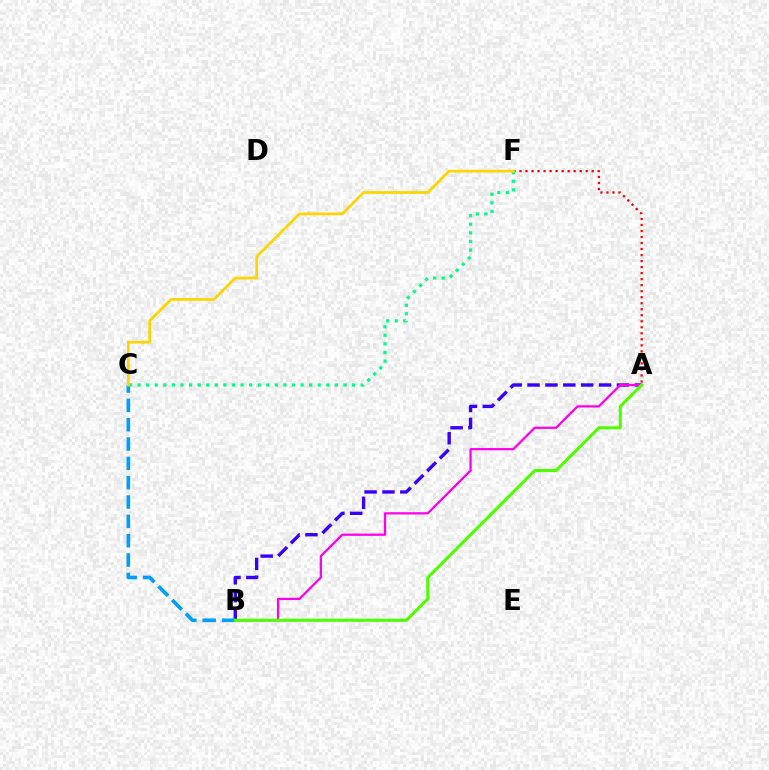{('A', 'B'): [{'color': '#3700ff', 'line_style': 'dashed', 'thickness': 2.43}, {'color': '#ff00ed', 'line_style': 'solid', 'thickness': 1.62}, {'color': '#4fff00', 'line_style': 'solid', 'thickness': 2.21}], ('A', 'F'): [{'color': '#ff0000', 'line_style': 'dotted', 'thickness': 1.64}], ('B', 'C'): [{'color': '#009eff', 'line_style': 'dashed', 'thickness': 2.63}], ('C', 'F'): [{'color': '#00ff86', 'line_style': 'dotted', 'thickness': 2.33}, {'color': '#ffd500', 'line_style': 'solid', 'thickness': 1.98}]}